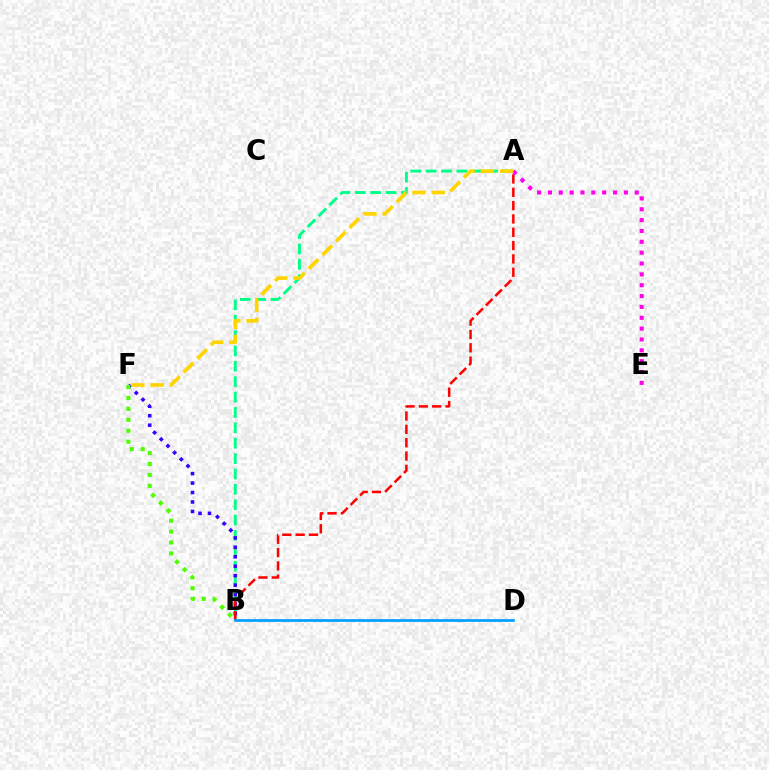{('A', 'B'): [{'color': '#00ff86', 'line_style': 'dashed', 'thickness': 2.09}, {'color': '#ff0000', 'line_style': 'dashed', 'thickness': 1.81}], ('B', 'F'): [{'color': '#3700ff', 'line_style': 'dotted', 'thickness': 2.57}, {'color': '#4fff00', 'line_style': 'dotted', 'thickness': 2.97}], ('A', 'E'): [{'color': '#ff00ed', 'line_style': 'dotted', 'thickness': 2.95}], ('B', 'D'): [{'color': '#009eff', 'line_style': 'solid', 'thickness': 1.95}], ('A', 'F'): [{'color': '#ffd500', 'line_style': 'dashed', 'thickness': 2.62}]}